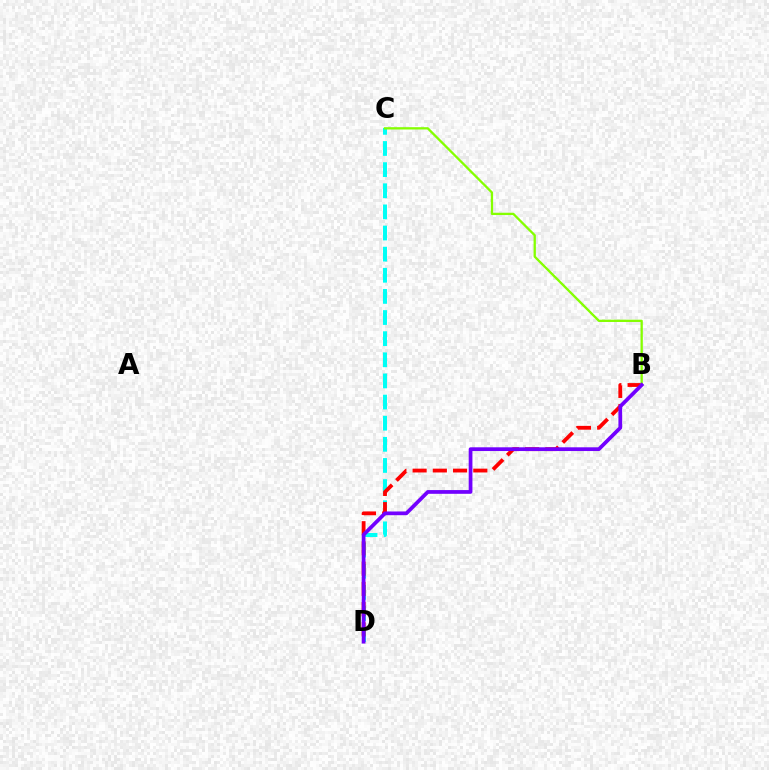{('C', 'D'): [{'color': '#00fff6', 'line_style': 'dashed', 'thickness': 2.87}], ('B', 'D'): [{'color': '#ff0000', 'line_style': 'dashed', 'thickness': 2.75}, {'color': '#7200ff', 'line_style': 'solid', 'thickness': 2.69}], ('B', 'C'): [{'color': '#84ff00', 'line_style': 'solid', 'thickness': 1.66}]}